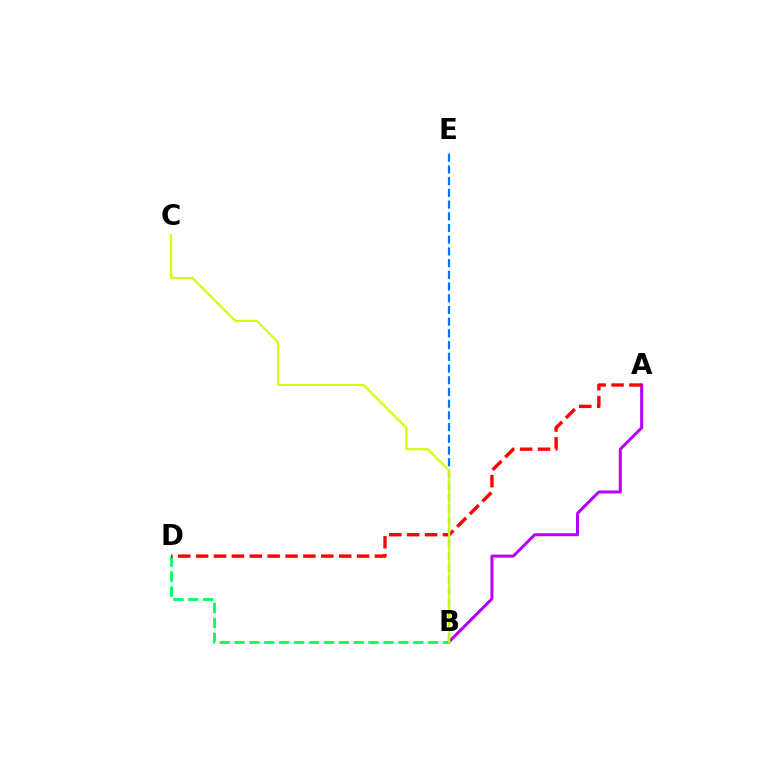{('A', 'B'): [{'color': '#b900ff', 'line_style': 'solid', 'thickness': 2.17}], ('B', 'D'): [{'color': '#00ff5c', 'line_style': 'dashed', 'thickness': 2.02}], ('A', 'D'): [{'color': '#ff0000', 'line_style': 'dashed', 'thickness': 2.43}], ('B', 'E'): [{'color': '#0074ff', 'line_style': 'dashed', 'thickness': 1.59}], ('B', 'C'): [{'color': '#d1ff00', 'line_style': 'solid', 'thickness': 1.53}]}